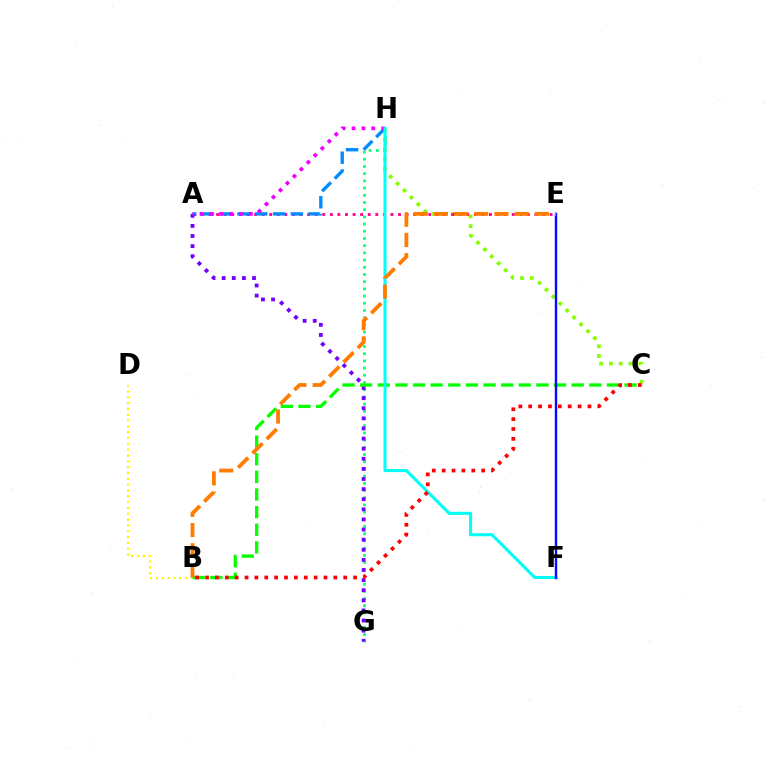{('G', 'H'): [{'color': '#00ff74', 'line_style': 'dotted', 'thickness': 1.96}], ('C', 'H'): [{'color': '#84ff00', 'line_style': 'dotted', 'thickness': 2.66}], ('A', 'E'): [{'color': '#ff0094', 'line_style': 'dotted', 'thickness': 2.06}], ('A', 'H'): [{'color': '#008cff', 'line_style': 'dashed', 'thickness': 2.42}, {'color': '#ee00ff', 'line_style': 'dotted', 'thickness': 2.68}], ('A', 'G'): [{'color': '#7200ff', 'line_style': 'dotted', 'thickness': 2.75}], ('B', 'D'): [{'color': '#fcf500', 'line_style': 'dotted', 'thickness': 1.58}], ('B', 'C'): [{'color': '#08ff00', 'line_style': 'dashed', 'thickness': 2.39}, {'color': '#ff0000', 'line_style': 'dotted', 'thickness': 2.68}], ('F', 'H'): [{'color': '#00fff6', 'line_style': 'solid', 'thickness': 2.19}], ('E', 'F'): [{'color': '#0010ff', 'line_style': 'solid', 'thickness': 1.73}], ('B', 'E'): [{'color': '#ff7c00', 'line_style': 'dashed', 'thickness': 2.74}]}